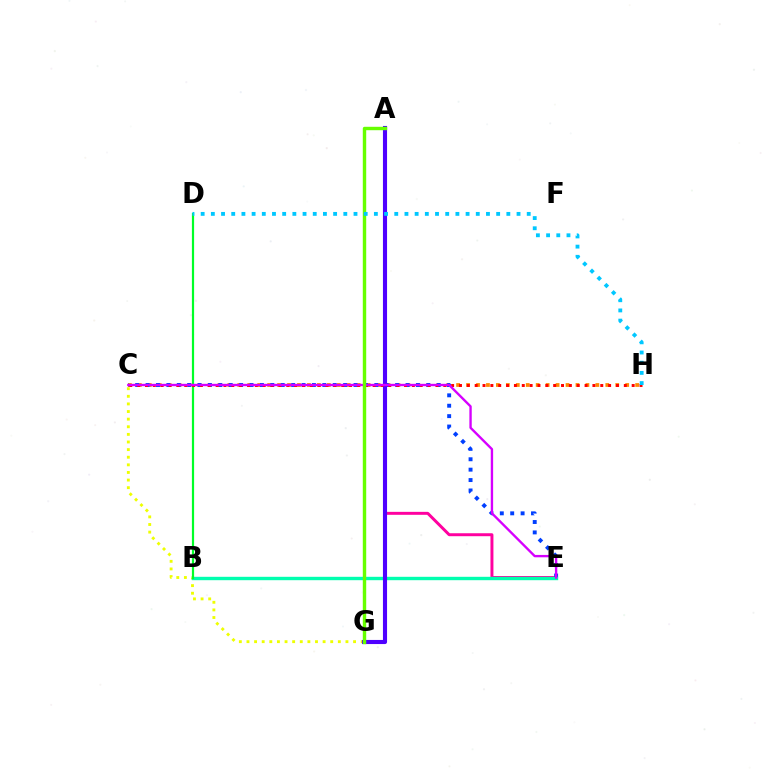{('C', 'H'): [{'color': '#ff8800', 'line_style': 'dotted', 'thickness': 2.7}, {'color': '#ff0000', 'line_style': 'dotted', 'thickness': 2.13}], ('C', 'G'): [{'color': '#eeff00', 'line_style': 'dotted', 'thickness': 2.07}], ('A', 'E'): [{'color': '#ff00a0', 'line_style': 'solid', 'thickness': 2.13}], ('C', 'E'): [{'color': '#003fff', 'line_style': 'dotted', 'thickness': 2.83}, {'color': '#d600ff', 'line_style': 'solid', 'thickness': 1.7}], ('B', 'E'): [{'color': '#00ffaf', 'line_style': 'solid', 'thickness': 2.44}], ('A', 'G'): [{'color': '#4f00ff', 'line_style': 'solid', 'thickness': 2.96}, {'color': '#66ff00', 'line_style': 'solid', 'thickness': 2.46}], ('B', 'D'): [{'color': '#00ff27', 'line_style': 'solid', 'thickness': 1.59}], ('D', 'H'): [{'color': '#00c7ff', 'line_style': 'dotted', 'thickness': 2.77}]}